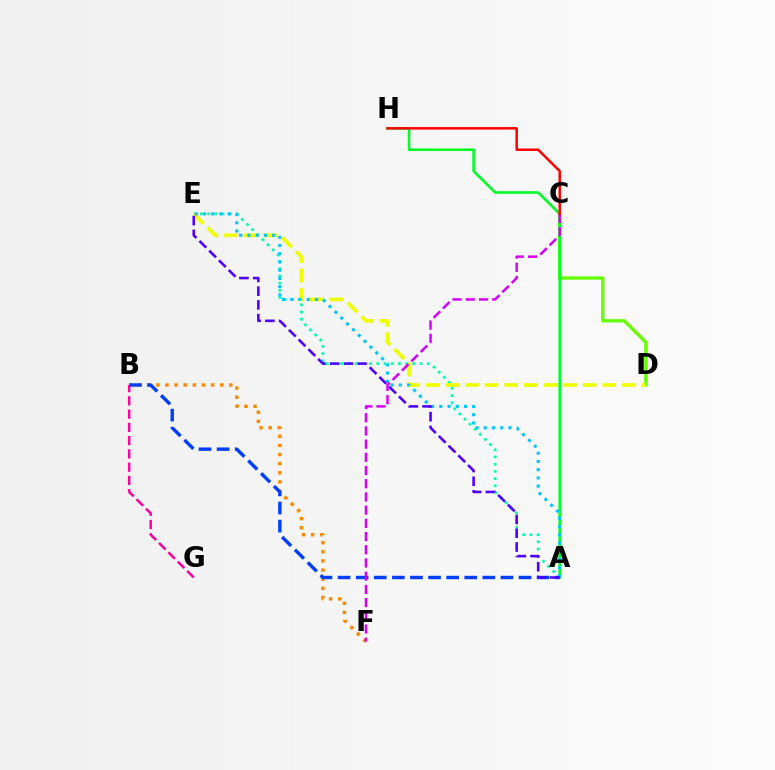{('C', 'D'): [{'color': '#66ff00', 'line_style': 'solid', 'thickness': 2.38}], ('A', 'H'): [{'color': '#00ff27', 'line_style': 'solid', 'thickness': 1.87}], ('A', 'E'): [{'color': '#00ffaf', 'line_style': 'dotted', 'thickness': 1.96}, {'color': '#00c7ff', 'line_style': 'dotted', 'thickness': 2.24}, {'color': '#4f00ff', 'line_style': 'dashed', 'thickness': 1.87}], ('D', 'E'): [{'color': '#eeff00', 'line_style': 'dashed', 'thickness': 2.66}], ('B', 'F'): [{'color': '#ff8800', 'line_style': 'dotted', 'thickness': 2.48}], ('A', 'B'): [{'color': '#003fff', 'line_style': 'dashed', 'thickness': 2.46}], ('C', 'F'): [{'color': '#d600ff', 'line_style': 'dashed', 'thickness': 1.79}], ('C', 'H'): [{'color': '#ff0000', 'line_style': 'solid', 'thickness': 1.79}], ('B', 'G'): [{'color': '#ff00a0', 'line_style': 'dashed', 'thickness': 1.8}]}